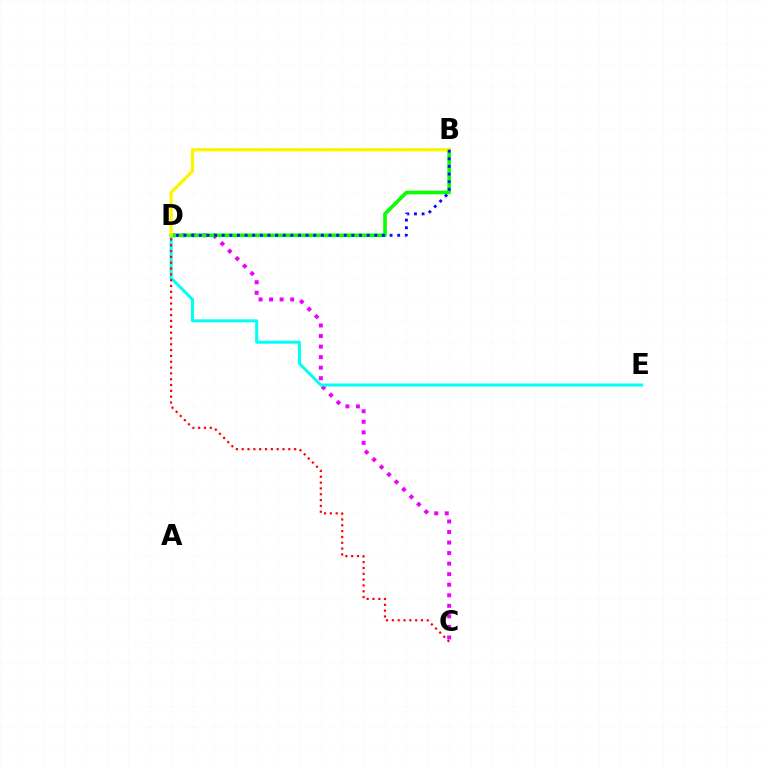{('C', 'D'): [{'color': '#ee00ff', 'line_style': 'dotted', 'thickness': 2.87}, {'color': '#ff0000', 'line_style': 'dotted', 'thickness': 1.58}], ('D', 'E'): [{'color': '#00fff6', 'line_style': 'solid', 'thickness': 2.17}], ('B', 'D'): [{'color': '#08ff00', 'line_style': 'solid', 'thickness': 2.61}, {'color': '#fcf500', 'line_style': 'solid', 'thickness': 2.39}, {'color': '#0010ff', 'line_style': 'dotted', 'thickness': 2.07}]}